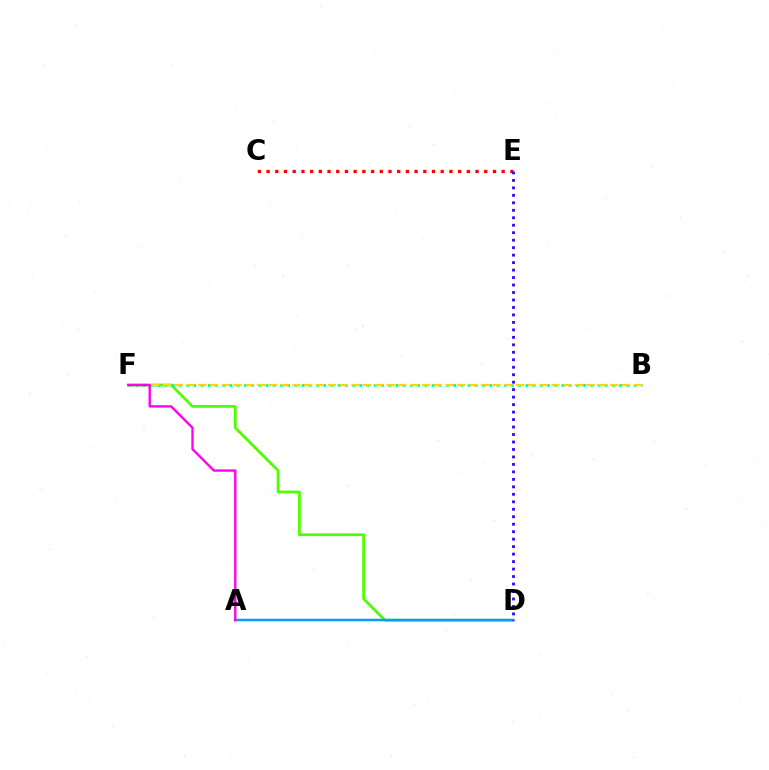{('D', 'F'): [{'color': '#4fff00', 'line_style': 'solid', 'thickness': 1.99}], ('B', 'F'): [{'color': '#00ff86', 'line_style': 'dotted', 'thickness': 1.96}, {'color': '#ffd500', 'line_style': 'dashed', 'thickness': 1.6}], ('C', 'E'): [{'color': '#ff0000', 'line_style': 'dotted', 'thickness': 2.37}], ('A', 'D'): [{'color': '#009eff', 'line_style': 'solid', 'thickness': 1.79}], ('D', 'E'): [{'color': '#3700ff', 'line_style': 'dotted', 'thickness': 2.03}], ('A', 'F'): [{'color': '#ff00ed', 'line_style': 'solid', 'thickness': 1.7}]}